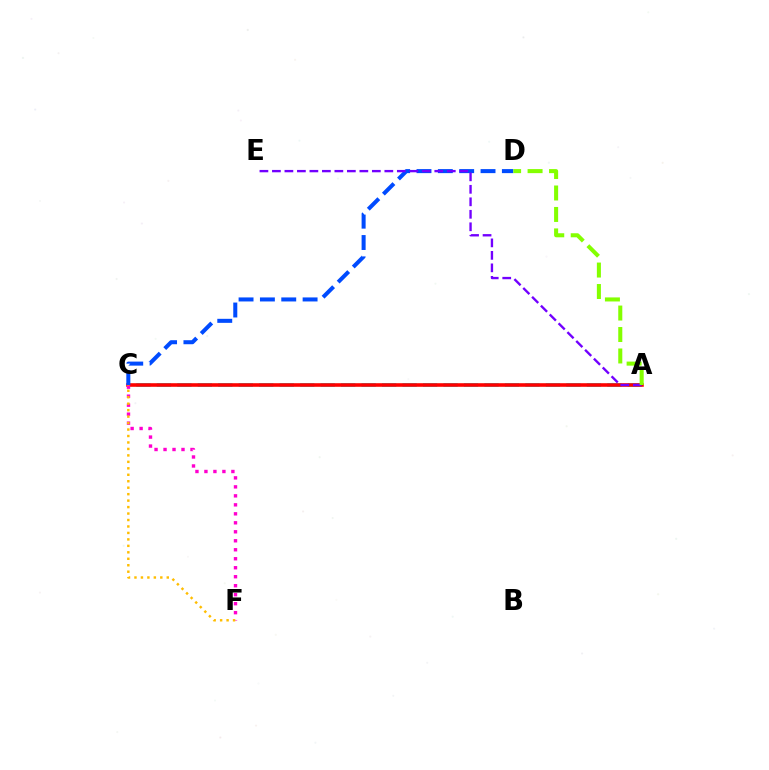{('A', 'C'): [{'color': '#00ff39', 'line_style': 'solid', 'thickness': 1.58}, {'color': '#00fff6', 'line_style': 'dashed', 'thickness': 2.78}, {'color': '#ff0000', 'line_style': 'solid', 'thickness': 2.57}], ('C', 'D'): [{'color': '#004bff', 'line_style': 'dashed', 'thickness': 2.9}], ('A', 'E'): [{'color': '#7200ff', 'line_style': 'dashed', 'thickness': 1.7}], ('A', 'D'): [{'color': '#84ff00', 'line_style': 'dashed', 'thickness': 2.92}], ('C', 'F'): [{'color': '#ff00cf', 'line_style': 'dotted', 'thickness': 2.44}, {'color': '#ffbd00', 'line_style': 'dotted', 'thickness': 1.76}]}